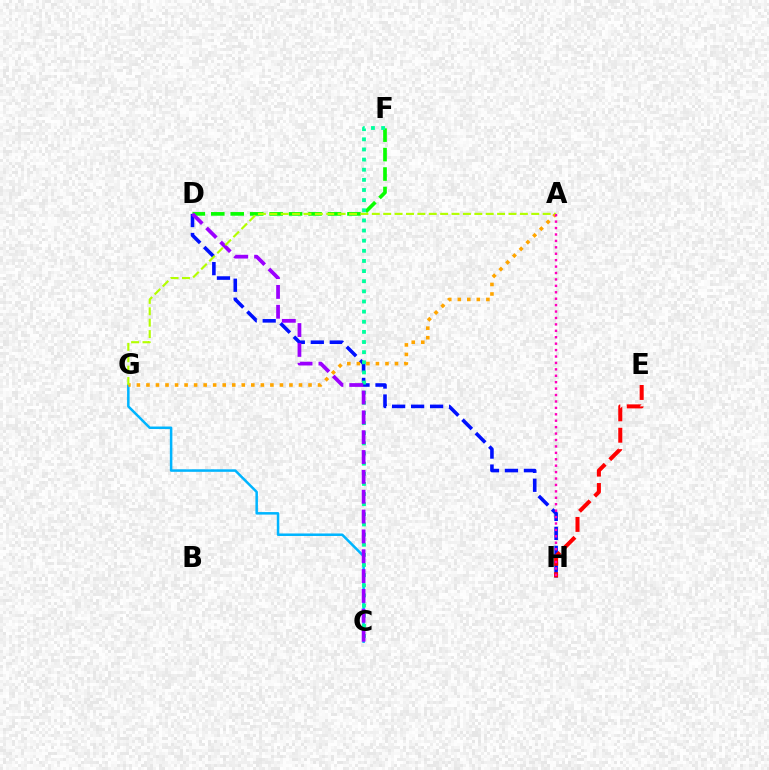{('C', 'G'): [{'color': '#00b5ff', 'line_style': 'solid', 'thickness': 1.81}], ('D', 'F'): [{'color': '#08ff00', 'line_style': 'dashed', 'thickness': 2.64}], ('D', 'H'): [{'color': '#0010ff', 'line_style': 'dashed', 'thickness': 2.58}], ('A', 'G'): [{'color': '#ffa500', 'line_style': 'dotted', 'thickness': 2.59}, {'color': '#b3ff00', 'line_style': 'dashed', 'thickness': 1.55}], ('E', 'H'): [{'color': '#ff0000', 'line_style': 'dashed', 'thickness': 2.9}], ('C', 'F'): [{'color': '#00ff9d', 'line_style': 'dotted', 'thickness': 2.75}], ('C', 'D'): [{'color': '#9b00ff', 'line_style': 'dashed', 'thickness': 2.7}], ('A', 'H'): [{'color': '#ff00bd', 'line_style': 'dotted', 'thickness': 1.74}]}